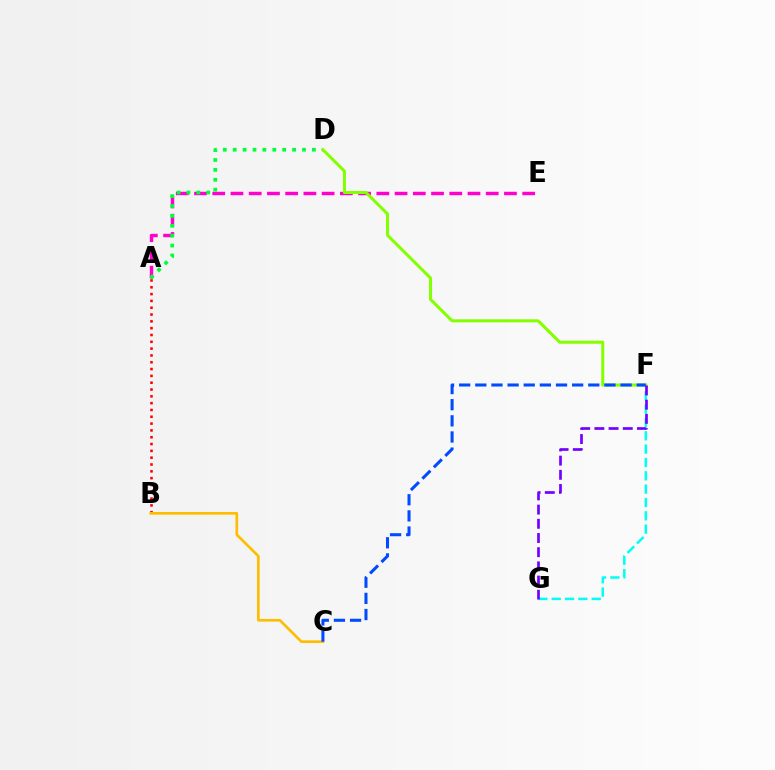{('A', 'E'): [{'color': '#ff00cf', 'line_style': 'dashed', 'thickness': 2.48}], ('A', 'D'): [{'color': '#00ff39', 'line_style': 'dotted', 'thickness': 2.69}], ('F', 'G'): [{'color': '#00fff6', 'line_style': 'dashed', 'thickness': 1.81}, {'color': '#7200ff', 'line_style': 'dashed', 'thickness': 1.93}], ('A', 'B'): [{'color': '#ff0000', 'line_style': 'dotted', 'thickness': 1.85}], ('D', 'F'): [{'color': '#84ff00', 'line_style': 'solid', 'thickness': 2.19}], ('B', 'C'): [{'color': '#ffbd00', 'line_style': 'solid', 'thickness': 1.92}], ('C', 'F'): [{'color': '#004bff', 'line_style': 'dashed', 'thickness': 2.19}]}